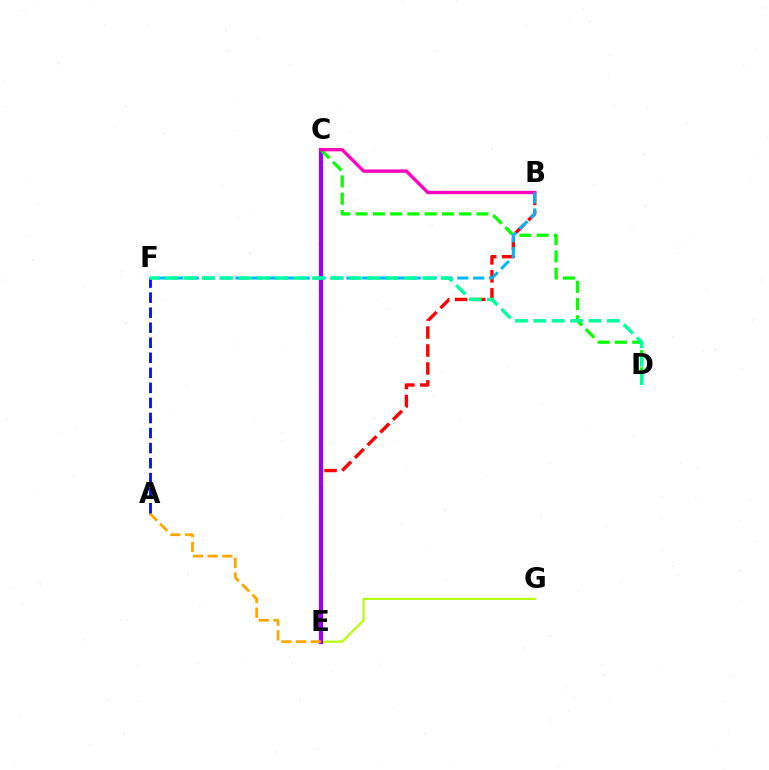{('B', 'E'): [{'color': '#ff0000', 'line_style': 'dashed', 'thickness': 2.44}], ('E', 'G'): [{'color': '#b3ff00', 'line_style': 'solid', 'thickness': 1.56}], ('C', 'E'): [{'color': '#9b00ff', 'line_style': 'solid', 'thickness': 2.99}], ('C', 'D'): [{'color': '#08ff00', 'line_style': 'dashed', 'thickness': 2.35}], ('B', 'C'): [{'color': '#ff00bd', 'line_style': 'solid', 'thickness': 2.4}], ('A', 'E'): [{'color': '#ffa500', 'line_style': 'dashed', 'thickness': 1.99}], ('A', 'F'): [{'color': '#0010ff', 'line_style': 'dashed', 'thickness': 2.04}], ('B', 'F'): [{'color': '#00b5ff', 'line_style': 'dashed', 'thickness': 2.15}], ('D', 'F'): [{'color': '#00ff9d', 'line_style': 'dashed', 'thickness': 2.5}]}